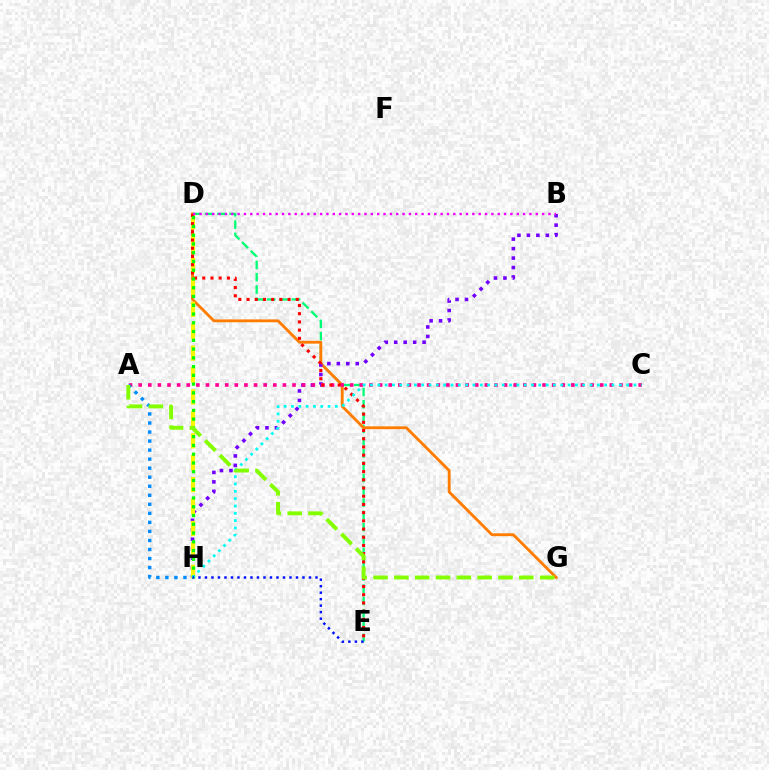{('D', 'E'): [{'color': '#00ff74', 'line_style': 'dashed', 'thickness': 1.67}, {'color': '#ff0000', 'line_style': 'dotted', 'thickness': 2.23}], ('D', 'G'): [{'color': '#ff7c00', 'line_style': 'solid', 'thickness': 2.04}], ('B', 'H'): [{'color': '#7200ff', 'line_style': 'dotted', 'thickness': 2.57}], ('D', 'H'): [{'color': '#fcf500', 'line_style': 'dashed', 'thickness': 2.98}, {'color': '#08ff00', 'line_style': 'dotted', 'thickness': 2.38}], ('A', 'C'): [{'color': '#ff0094', 'line_style': 'dotted', 'thickness': 2.61}], ('B', 'D'): [{'color': '#ee00ff', 'line_style': 'dotted', 'thickness': 1.72}], ('A', 'H'): [{'color': '#008cff', 'line_style': 'dotted', 'thickness': 2.45}], ('C', 'H'): [{'color': '#00fff6', 'line_style': 'dotted', 'thickness': 1.99}], ('A', 'G'): [{'color': '#84ff00', 'line_style': 'dashed', 'thickness': 2.83}], ('E', 'H'): [{'color': '#0010ff', 'line_style': 'dotted', 'thickness': 1.77}]}